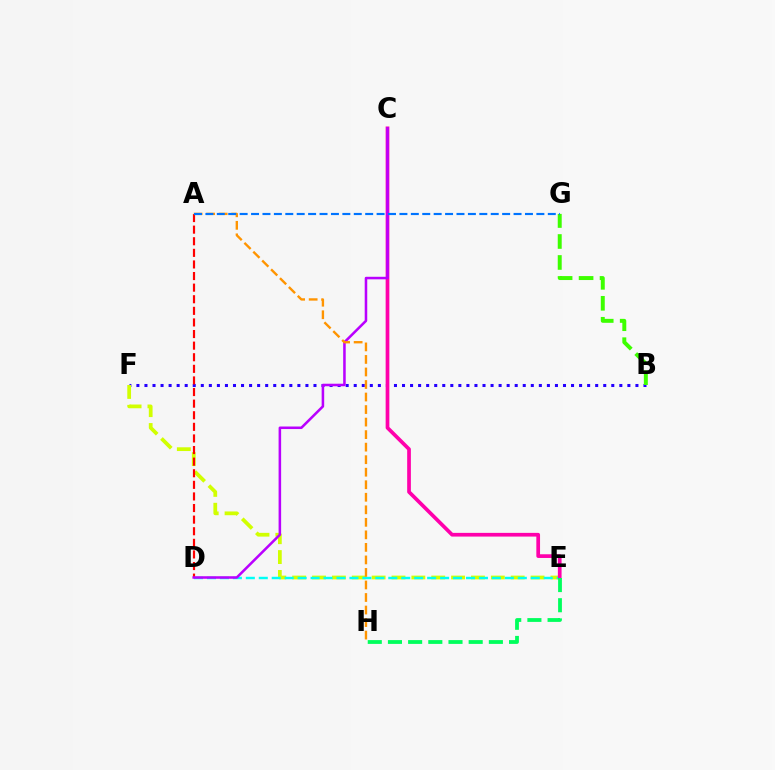{('B', 'F'): [{'color': '#2500ff', 'line_style': 'dotted', 'thickness': 2.19}], ('E', 'F'): [{'color': '#d1ff00', 'line_style': 'dashed', 'thickness': 2.7}], ('A', 'D'): [{'color': '#ff0000', 'line_style': 'dashed', 'thickness': 1.58}], ('B', 'G'): [{'color': '#3dff00', 'line_style': 'dashed', 'thickness': 2.85}], ('D', 'E'): [{'color': '#00fff6', 'line_style': 'dashed', 'thickness': 1.76}], ('C', 'E'): [{'color': '#ff00ac', 'line_style': 'solid', 'thickness': 2.66}], ('E', 'H'): [{'color': '#00ff5c', 'line_style': 'dashed', 'thickness': 2.74}], ('C', 'D'): [{'color': '#b900ff', 'line_style': 'solid', 'thickness': 1.83}], ('A', 'H'): [{'color': '#ff9400', 'line_style': 'dashed', 'thickness': 1.7}], ('A', 'G'): [{'color': '#0074ff', 'line_style': 'dashed', 'thickness': 1.55}]}